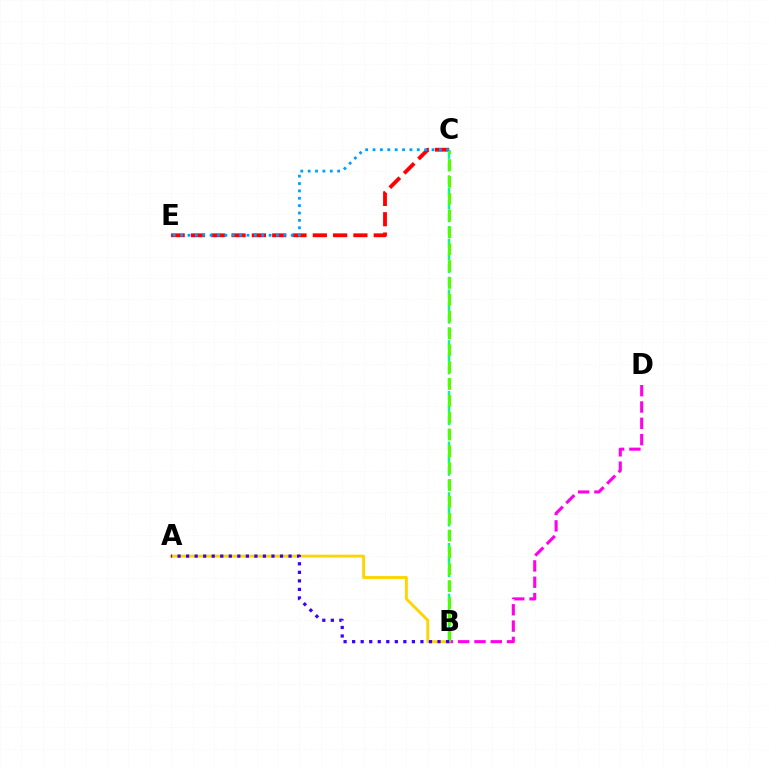{('C', 'E'): [{'color': '#ff0000', 'line_style': 'dashed', 'thickness': 2.76}, {'color': '#009eff', 'line_style': 'dotted', 'thickness': 2.0}], ('A', 'B'): [{'color': '#ffd500', 'line_style': 'solid', 'thickness': 2.07}, {'color': '#3700ff', 'line_style': 'dotted', 'thickness': 2.32}], ('B', 'C'): [{'color': '#00ff86', 'line_style': 'dashed', 'thickness': 1.72}, {'color': '#4fff00', 'line_style': 'dashed', 'thickness': 2.29}], ('B', 'D'): [{'color': '#ff00ed', 'line_style': 'dashed', 'thickness': 2.22}]}